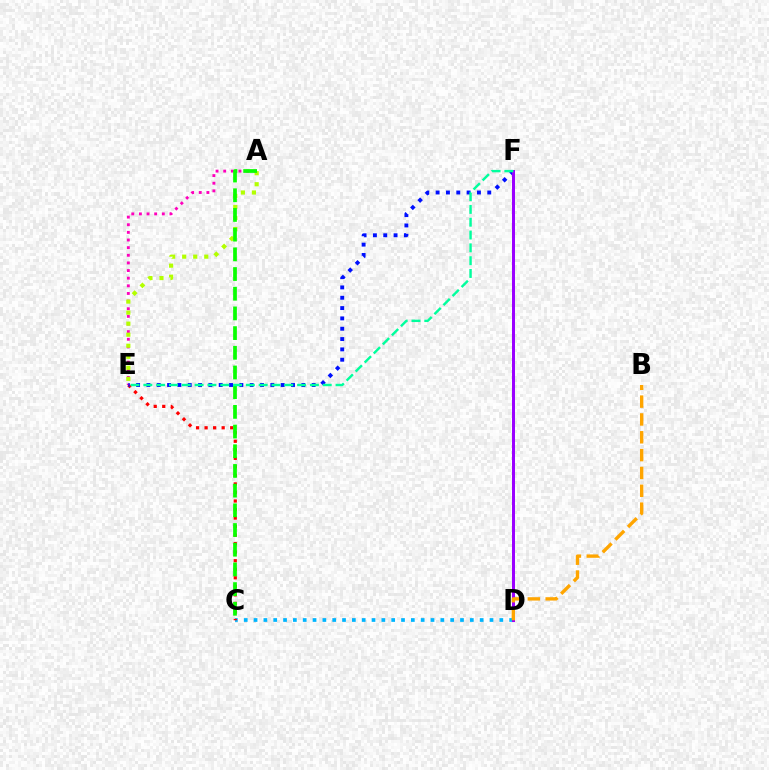{('C', 'D'): [{'color': '#00b5ff', 'line_style': 'dotted', 'thickness': 2.67}], ('C', 'E'): [{'color': '#ff0000', 'line_style': 'dotted', 'thickness': 2.32}], ('A', 'E'): [{'color': '#ff00bd', 'line_style': 'dotted', 'thickness': 2.07}, {'color': '#b3ff00', 'line_style': 'dotted', 'thickness': 3.0}], ('A', 'C'): [{'color': '#08ff00', 'line_style': 'dashed', 'thickness': 2.68}], ('E', 'F'): [{'color': '#0010ff', 'line_style': 'dotted', 'thickness': 2.81}, {'color': '#00ff9d', 'line_style': 'dashed', 'thickness': 1.74}], ('D', 'F'): [{'color': '#9b00ff', 'line_style': 'solid', 'thickness': 2.16}], ('B', 'D'): [{'color': '#ffa500', 'line_style': 'dashed', 'thickness': 2.42}]}